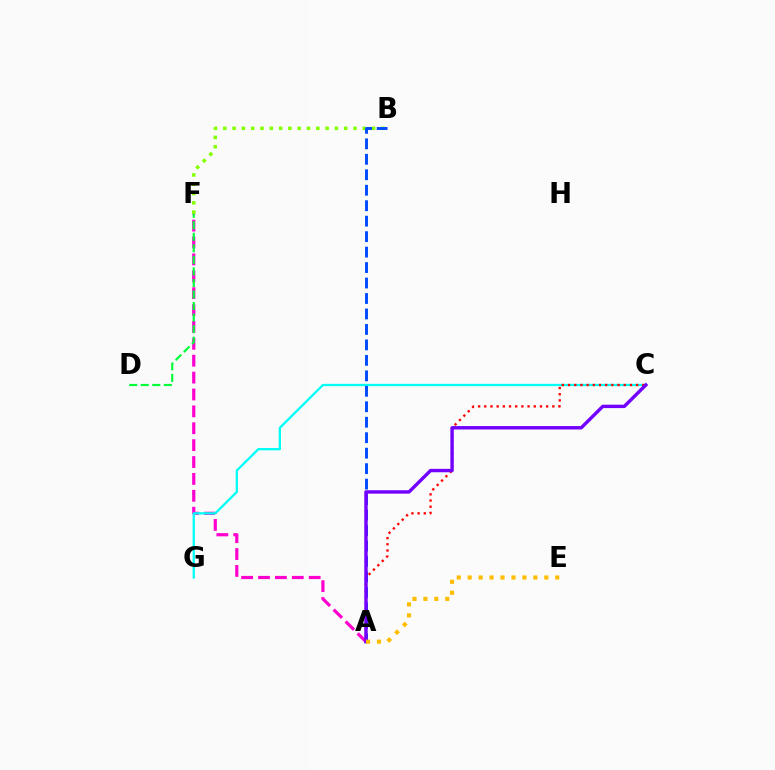{('A', 'F'): [{'color': '#ff00cf', 'line_style': 'dashed', 'thickness': 2.29}], ('B', 'F'): [{'color': '#84ff00', 'line_style': 'dotted', 'thickness': 2.53}], ('C', 'G'): [{'color': '#00fff6', 'line_style': 'solid', 'thickness': 1.64}], ('D', 'F'): [{'color': '#00ff39', 'line_style': 'dashed', 'thickness': 1.57}], ('A', 'C'): [{'color': '#ff0000', 'line_style': 'dotted', 'thickness': 1.68}, {'color': '#7200ff', 'line_style': 'solid', 'thickness': 2.45}], ('A', 'B'): [{'color': '#004bff', 'line_style': 'dashed', 'thickness': 2.1}], ('A', 'E'): [{'color': '#ffbd00', 'line_style': 'dotted', 'thickness': 2.97}]}